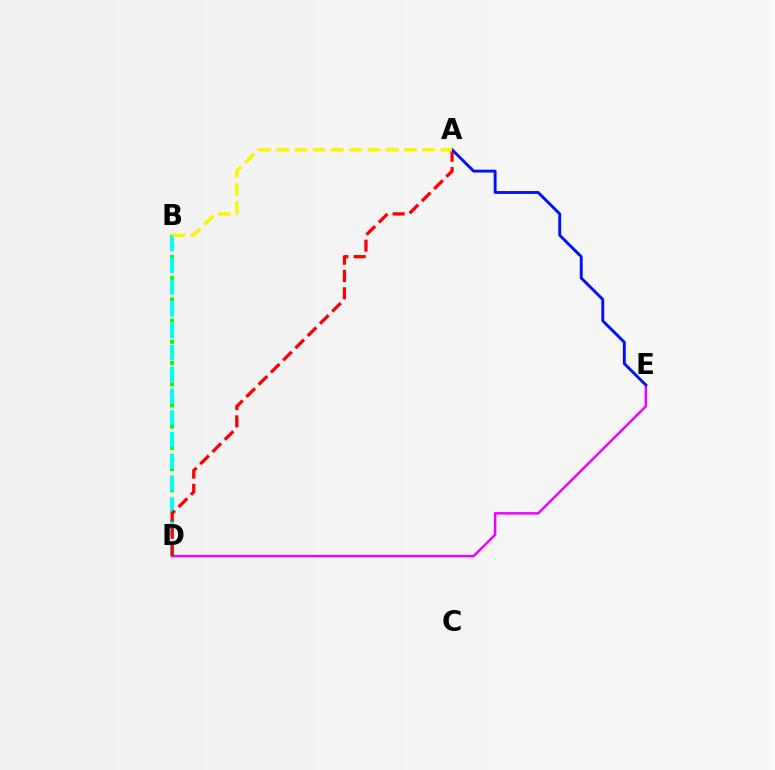{('B', 'D'): [{'color': '#08ff00', 'line_style': 'dotted', 'thickness': 2.88}, {'color': '#00fff6', 'line_style': 'dashed', 'thickness': 2.96}], ('D', 'E'): [{'color': '#ee00ff', 'line_style': 'solid', 'thickness': 1.77}], ('A', 'D'): [{'color': '#ff0000', 'line_style': 'dashed', 'thickness': 2.35}], ('A', 'E'): [{'color': '#0010ff', 'line_style': 'solid', 'thickness': 2.08}], ('A', 'B'): [{'color': '#fcf500', 'line_style': 'dashed', 'thickness': 2.48}]}